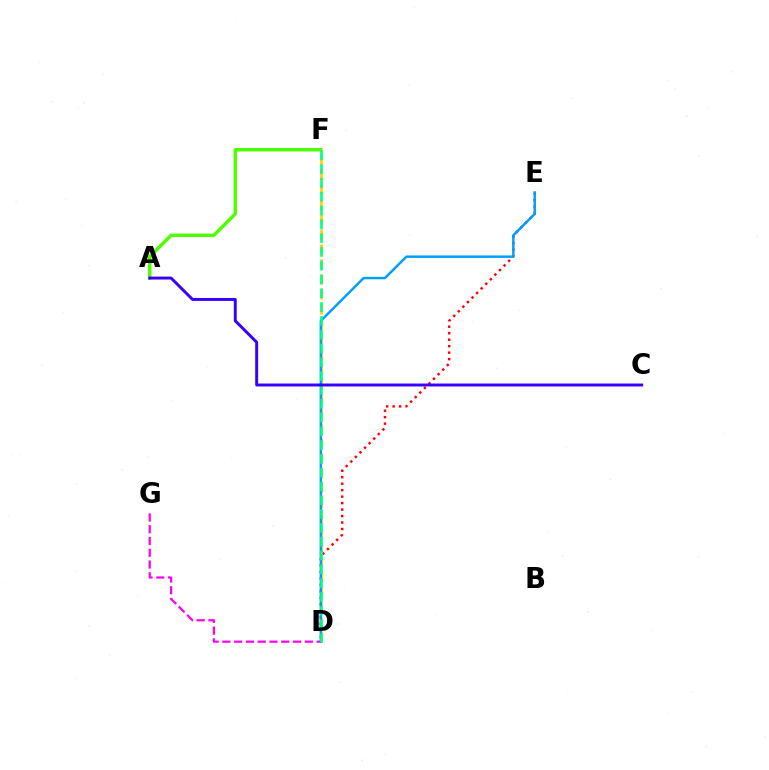{('D', 'E'): [{'color': '#ff0000', 'line_style': 'dotted', 'thickness': 1.76}, {'color': '#009eff', 'line_style': 'solid', 'thickness': 1.76}], ('D', 'G'): [{'color': '#ff00ed', 'line_style': 'dashed', 'thickness': 1.6}], ('A', 'F'): [{'color': '#4fff00', 'line_style': 'solid', 'thickness': 2.48}], ('D', 'F'): [{'color': '#ffd500', 'line_style': 'dashed', 'thickness': 2.03}, {'color': '#00ff86', 'line_style': 'dashed', 'thickness': 1.87}], ('A', 'C'): [{'color': '#3700ff', 'line_style': 'solid', 'thickness': 2.12}]}